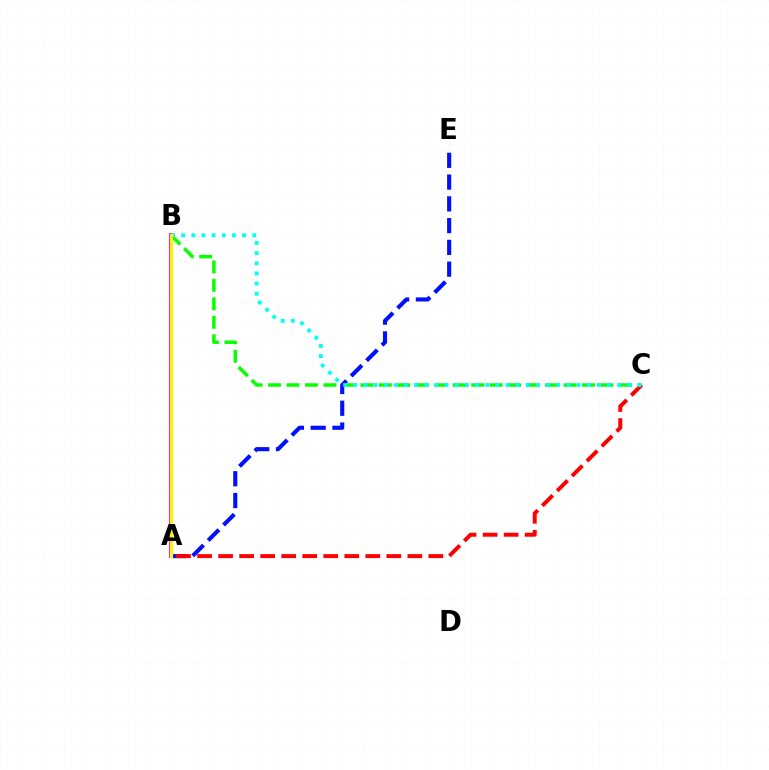{('B', 'C'): [{'color': '#08ff00', 'line_style': 'dashed', 'thickness': 2.51}, {'color': '#00fff6', 'line_style': 'dotted', 'thickness': 2.76}], ('A', 'E'): [{'color': '#0010ff', 'line_style': 'dashed', 'thickness': 2.96}], ('A', 'C'): [{'color': '#ff0000', 'line_style': 'dashed', 'thickness': 2.86}], ('A', 'B'): [{'color': '#ee00ff', 'line_style': 'solid', 'thickness': 2.82}, {'color': '#fcf500', 'line_style': 'solid', 'thickness': 2.3}]}